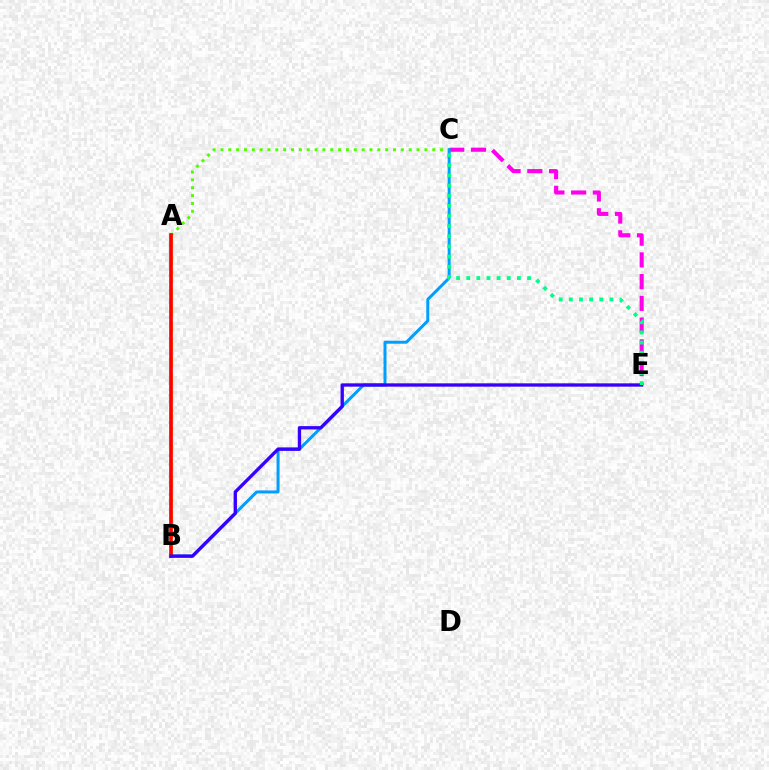{('C', 'E'): [{'color': '#ff00ed', 'line_style': 'dashed', 'thickness': 2.95}, {'color': '#00ff86', 'line_style': 'dotted', 'thickness': 2.75}], ('A', 'C'): [{'color': '#4fff00', 'line_style': 'dotted', 'thickness': 2.13}], ('B', 'C'): [{'color': '#009eff', 'line_style': 'solid', 'thickness': 2.14}], ('A', 'B'): [{'color': '#ffd500', 'line_style': 'dashed', 'thickness': 2.33}, {'color': '#ff0000', 'line_style': 'solid', 'thickness': 2.63}], ('B', 'E'): [{'color': '#3700ff', 'line_style': 'solid', 'thickness': 2.4}]}